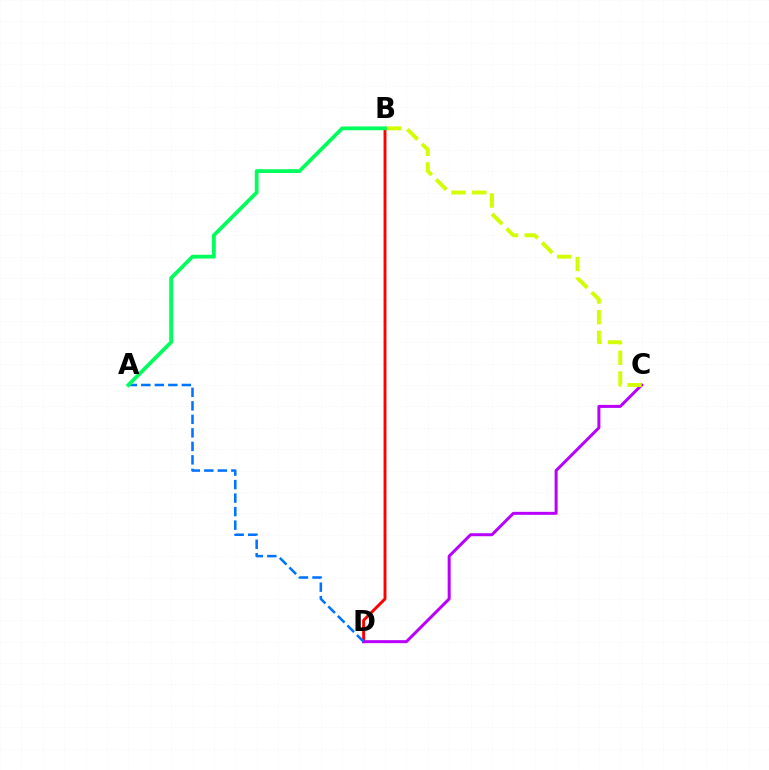{('B', 'D'): [{'color': '#ff0000', 'line_style': 'solid', 'thickness': 2.1}], ('C', 'D'): [{'color': '#b900ff', 'line_style': 'solid', 'thickness': 2.16}], ('B', 'C'): [{'color': '#d1ff00', 'line_style': 'dashed', 'thickness': 2.81}], ('A', 'D'): [{'color': '#0074ff', 'line_style': 'dashed', 'thickness': 1.83}], ('A', 'B'): [{'color': '#00ff5c', 'line_style': 'solid', 'thickness': 2.72}]}